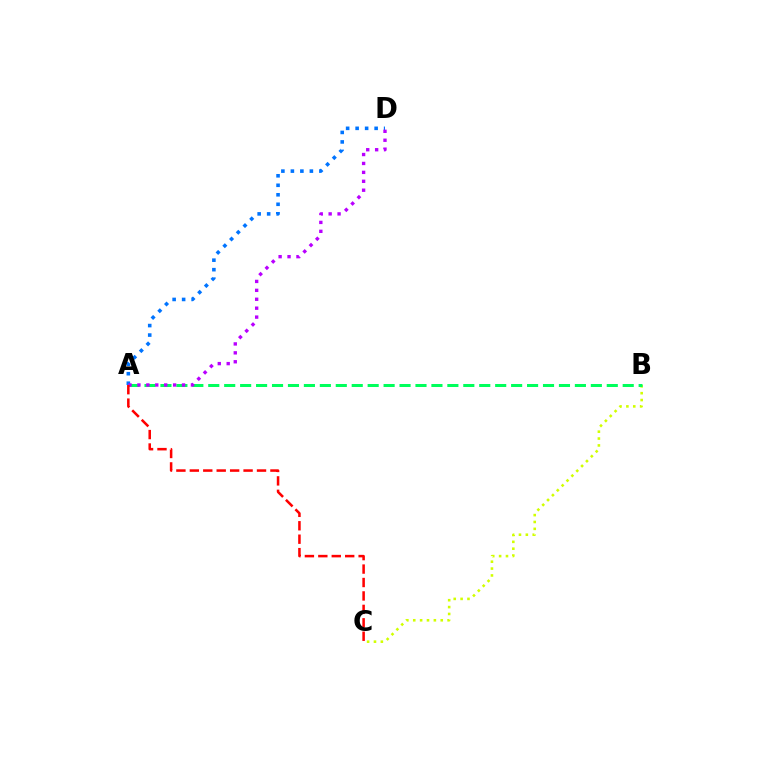{('B', 'C'): [{'color': '#d1ff00', 'line_style': 'dotted', 'thickness': 1.87}], ('A', 'D'): [{'color': '#0074ff', 'line_style': 'dotted', 'thickness': 2.58}, {'color': '#b900ff', 'line_style': 'dotted', 'thickness': 2.42}], ('A', 'B'): [{'color': '#00ff5c', 'line_style': 'dashed', 'thickness': 2.17}], ('A', 'C'): [{'color': '#ff0000', 'line_style': 'dashed', 'thickness': 1.83}]}